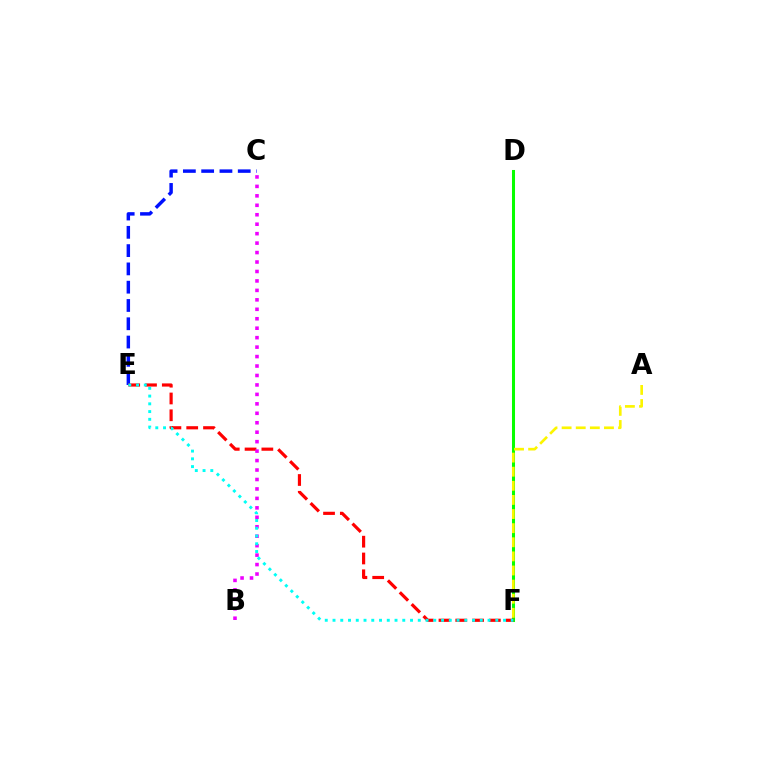{('D', 'F'): [{'color': '#08ff00', 'line_style': 'solid', 'thickness': 2.19}], ('C', 'E'): [{'color': '#0010ff', 'line_style': 'dashed', 'thickness': 2.48}], ('A', 'F'): [{'color': '#fcf500', 'line_style': 'dashed', 'thickness': 1.92}], ('E', 'F'): [{'color': '#ff0000', 'line_style': 'dashed', 'thickness': 2.28}, {'color': '#00fff6', 'line_style': 'dotted', 'thickness': 2.11}], ('B', 'C'): [{'color': '#ee00ff', 'line_style': 'dotted', 'thickness': 2.57}]}